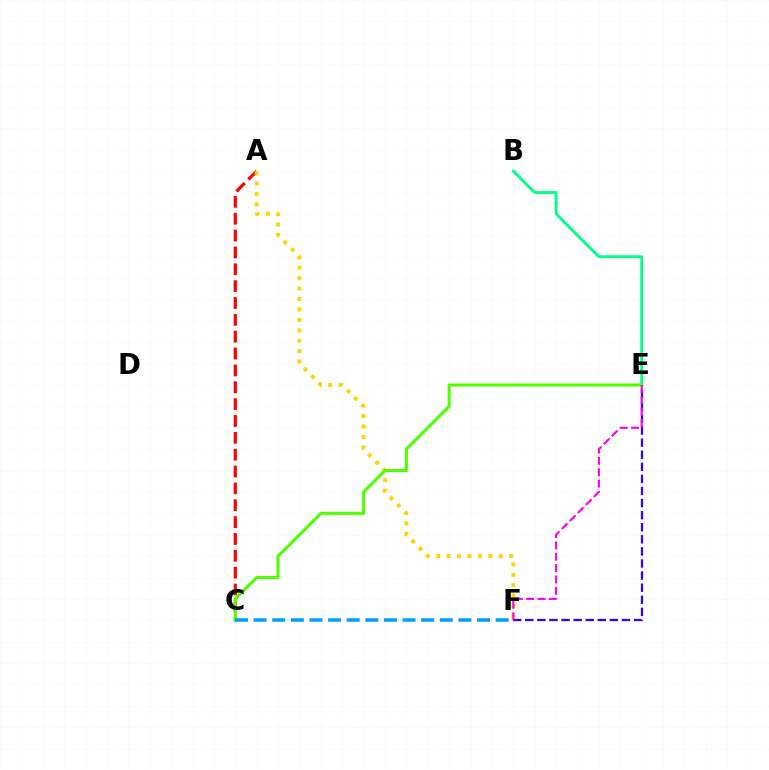{('A', 'C'): [{'color': '#ff0000', 'line_style': 'dashed', 'thickness': 2.29}], ('B', 'E'): [{'color': '#00ff86', 'line_style': 'solid', 'thickness': 2.05}], ('E', 'F'): [{'color': '#3700ff', 'line_style': 'dashed', 'thickness': 1.64}, {'color': '#ff00ed', 'line_style': 'dashed', 'thickness': 1.54}], ('A', 'F'): [{'color': '#ffd500', 'line_style': 'dotted', 'thickness': 2.83}], ('C', 'E'): [{'color': '#4fff00', 'line_style': 'solid', 'thickness': 2.19}], ('C', 'F'): [{'color': '#009eff', 'line_style': 'dashed', 'thickness': 2.53}]}